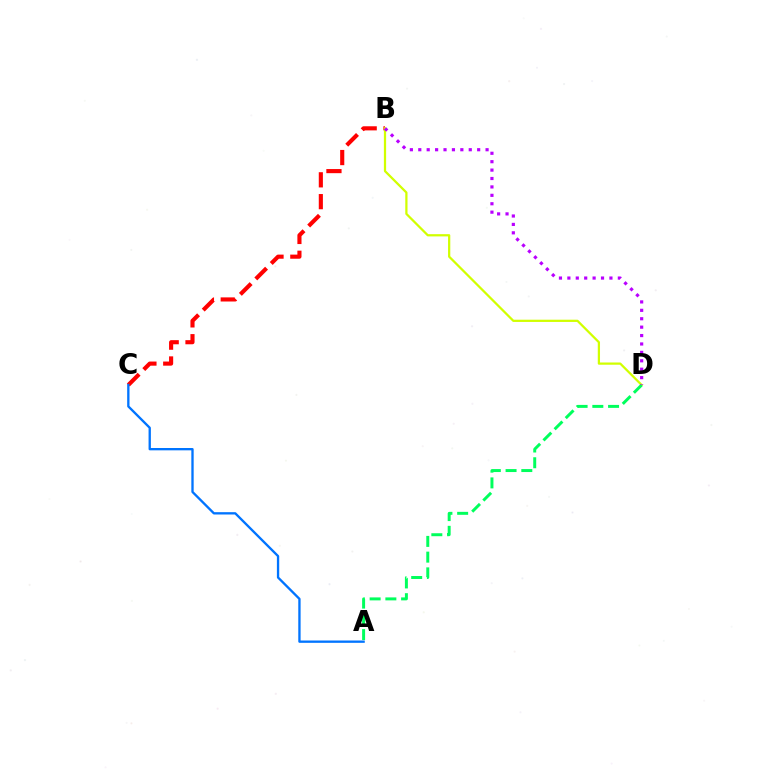{('B', 'C'): [{'color': '#ff0000', 'line_style': 'dashed', 'thickness': 2.97}], ('B', 'D'): [{'color': '#d1ff00', 'line_style': 'solid', 'thickness': 1.61}, {'color': '#b900ff', 'line_style': 'dotted', 'thickness': 2.29}], ('A', 'C'): [{'color': '#0074ff', 'line_style': 'solid', 'thickness': 1.68}], ('A', 'D'): [{'color': '#00ff5c', 'line_style': 'dashed', 'thickness': 2.14}]}